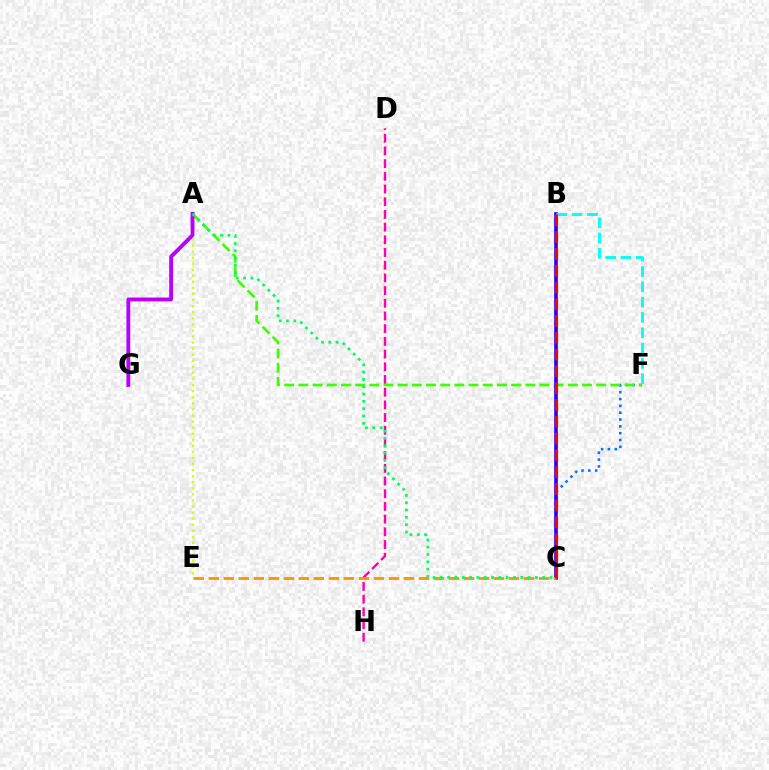{('D', 'H'): [{'color': '#ff00ac', 'line_style': 'dashed', 'thickness': 1.72}], ('A', 'E'): [{'color': '#d1ff00', 'line_style': 'dotted', 'thickness': 1.65}], ('C', 'F'): [{'color': '#0074ff', 'line_style': 'dotted', 'thickness': 1.86}], ('A', 'F'): [{'color': '#3dff00', 'line_style': 'dashed', 'thickness': 1.93}], ('B', 'C'): [{'color': '#2500ff', 'line_style': 'solid', 'thickness': 2.62}, {'color': '#ff0000', 'line_style': 'dashed', 'thickness': 2.28}], ('C', 'E'): [{'color': '#ff9400', 'line_style': 'dashed', 'thickness': 2.04}], ('B', 'F'): [{'color': '#00fff6', 'line_style': 'dashed', 'thickness': 2.08}], ('A', 'G'): [{'color': '#b900ff', 'line_style': 'solid', 'thickness': 2.77}], ('A', 'C'): [{'color': '#00ff5c', 'line_style': 'dotted', 'thickness': 1.99}]}